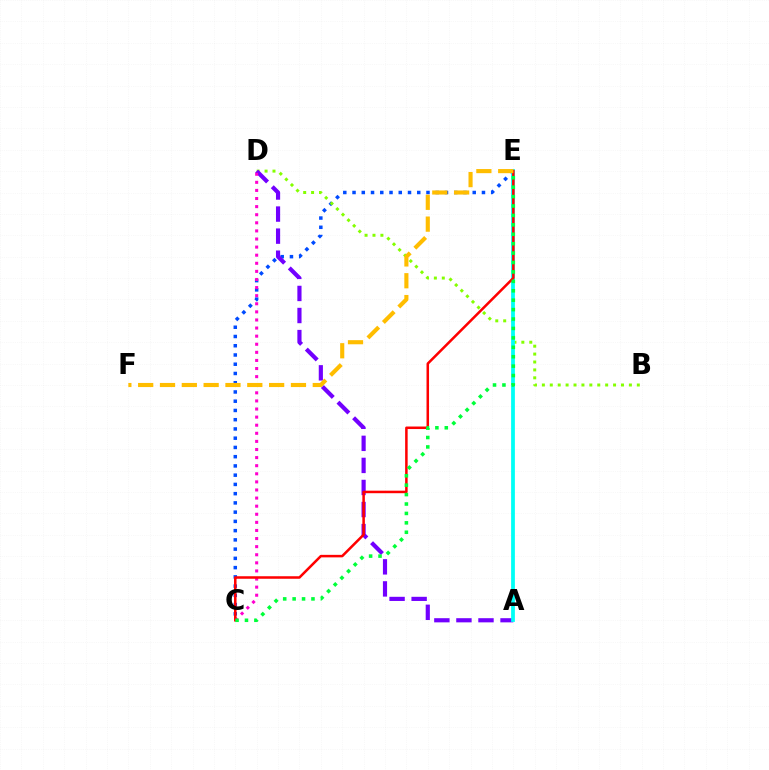{('C', 'E'): [{'color': '#004bff', 'line_style': 'dotted', 'thickness': 2.51}, {'color': '#ff0000', 'line_style': 'solid', 'thickness': 1.82}, {'color': '#00ff39', 'line_style': 'dotted', 'thickness': 2.56}], ('B', 'D'): [{'color': '#84ff00', 'line_style': 'dotted', 'thickness': 2.15}], ('A', 'D'): [{'color': '#7200ff', 'line_style': 'dashed', 'thickness': 3.0}], ('C', 'D'): [{'color': '#ff00cf', 'line_style': 'dotted', 'thickness': 2.2}], ('A', 'E'): [{'color': '#00fff6', 'line_style': 'solid', 'thickness': 2.72}], ('E', 'F'): [{'color': '#ffbd00', 'line_style': 'dashed', 'thickness': 2.96}]}